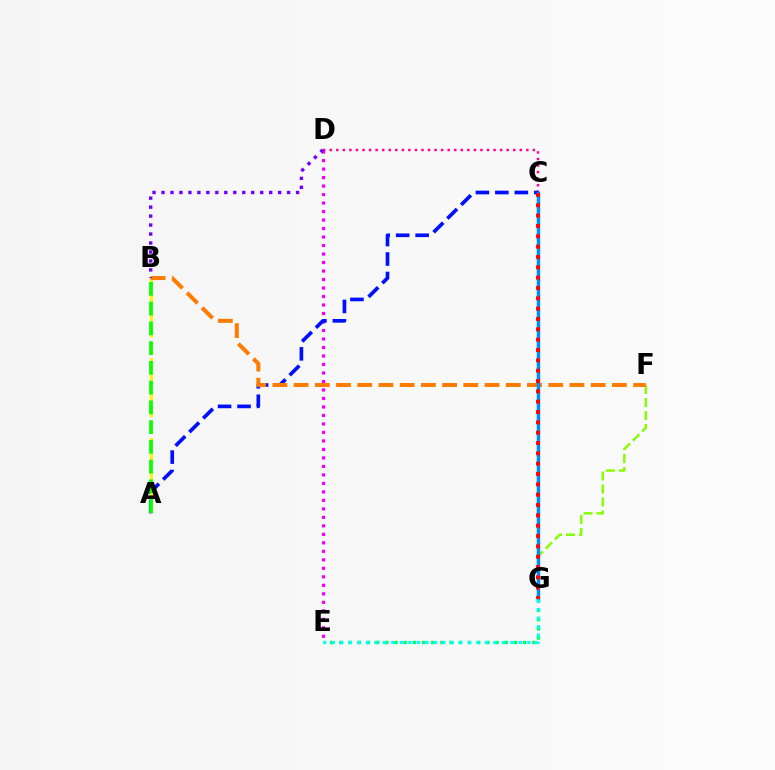{('C', 'D'): [{'color': '#ff0094', 'line_style': 'dotted', 'thickness': 1.78}], ('F', 'G'): [{'color': '#84ff00', 'line_style': 'dashed', 'thickness': 1.77}], ('D', 'E'): [{'color': '#ee00ff', 'line_style': 'dotted', 'thickness': 2.31}], ('A', 'C'): [{'color': '#0010ff', 'line_style': 'dashed', 'thickness': 2.65}], ('E', 'G'): [{'color': '#00ff74', 'line_style': 'dotted', 'thickness': 2.5}, {'color': '#00fff6', 'line_style': 'dotted', 'thickness': 2.31}], ('A', 'B'): [{'color': '#fcf500', 'line_style': 'dashed', 'thickness': 2.16}, {'color': '#08ff00', 'line_style': 'dashed', 'thickness': 2.68}], ('B', 'F'): [{'color': '#ff7c00', 'line_style': 'dashed', 'thickness': 2.88}], ('C', 'G'): [{'color': '#008cff', 'line_style': 'solid', 'thickness': 2.48}, {'color': '#ff0000', 'line_style': 'dotted', 'thickness': 2.81}], ('B', 'D'): [{'color': '#7200ff', 'line_style': 'dotted', 'thickness': 2.44}]}